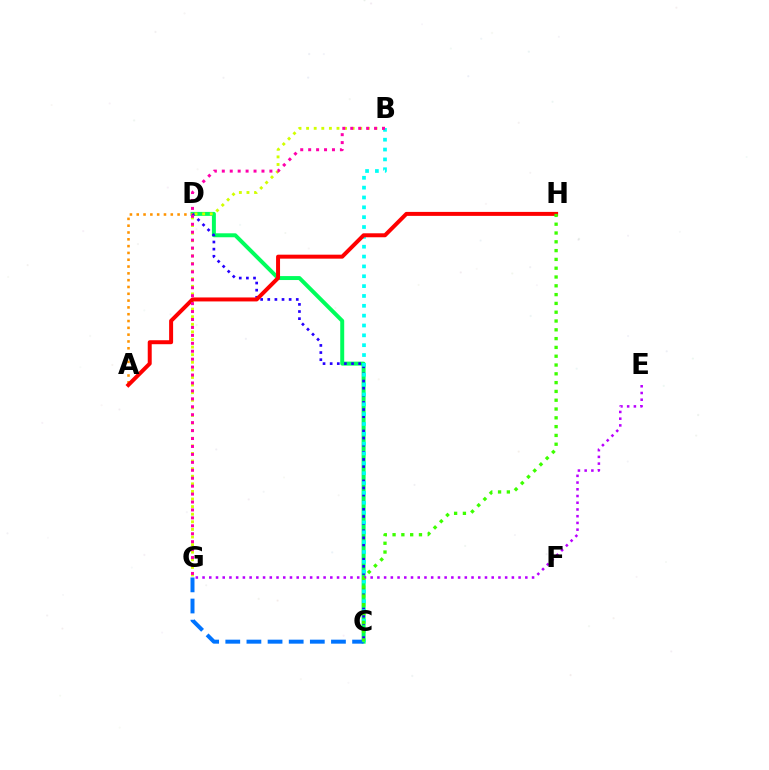{('C', 'D'): [{'color': '#00ff5c', 'line_style': 'solid', 'thickness': 2.85}, {'color': '#2500ff', 'line_style': 'dotted', 'thickness': 1.94}], ('A', 'D'): [{'color': '#ff9400', 'line_style': 'dotted', 'thickness': 1.85}], ('C', 'G'): [{'color': '#0074ff', 'line_style': 'dashed', 'thickness': 2.87}], ('B', 'G'): [{'color': '#d1ff00', 'line_style': 'dotted', 'thickness': 2.06}, {'color': '#ff00ac', 'line_style': 'dotted', 'thickness': 2.16}], ('E', 'G'): [{'color': '#b900ff', 'line_style': 'dotted', 'thickness': 1.83}], ('B', 'C'): [{'color': '#00fff6', 'line_style': 'dotted', 'thickness': 2.68}], ('A', 'H'): [{'color': '#ff0000', 'line_style': 'solid', 'thickness': 2.86}], ('C', 'H'): [{'color': '#3dff00', 'line_style': 'dotted', 'thickness': 2.39}]}